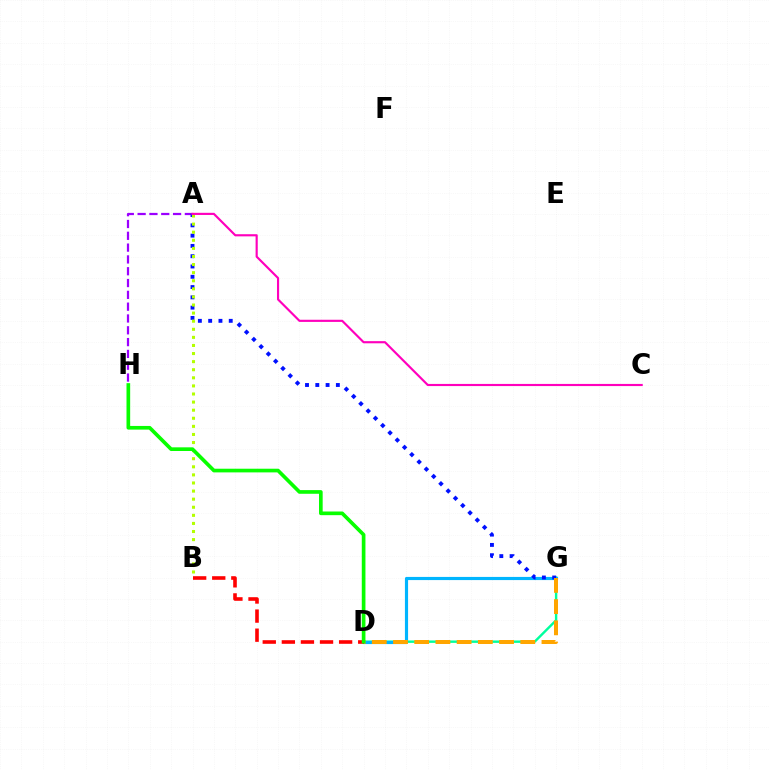{('D', 'G'): [{'color': '#00ff9d', 'line_style': 'solid', 'thickness': 1.74}, {'color': '#00b5ff', 'line_style': 'solid', 'thickness': 2.27}, {'color': '#ffa500', 'line_style': 'dashed', 'thickness': 2.88}], ('A', 'H'): [{'color': '#9b00ff', 'line_style': 'dashed', 'thickness': 1.6}], ('A', 'G'): [{'color': '#0010ff', 'line_style': 'dotted', 'thickness': 2.79}], ('B', 'D'): [{'color': '#ff0000', 'line_style': 'dashed', 'thickness': 2.59}], ('A', 'B'): [{'color': '#b3ff00', 'line_style': 'dotted', 'thickness': 2.2}], ('A', 'C'): [{'color': '#ff00bd', 'line_style': 'solid', 'thickness': 1.55}], ('D', 'H'): [{'color': '#08ff00', 'line_style': 'solid', 'thickness': 2.64}]}